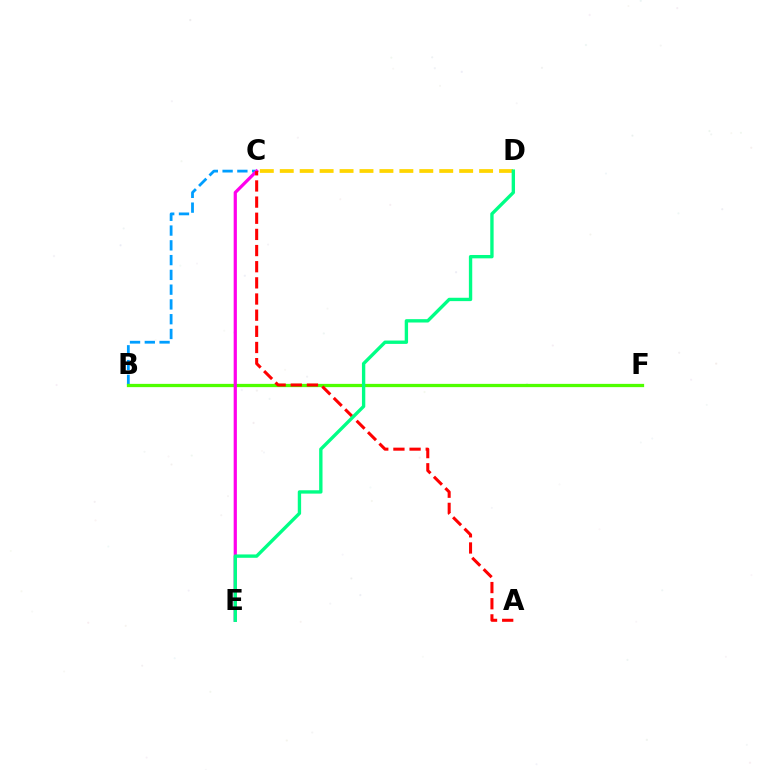{('B', 'F'): [{'color': '#3700ff', 'line_style': 'dotted', 'thickness': 1.93}, {'color': '#4fff00', 'line_style': 'solid', 'thickness': 2.35}], ('B', 'C'): [{'color': '#009eff', 'line_style': 'dashed', 'thickness': 2.01}], ('C', 'D'): [{'color': '#ffd500', 'line_style': 'dashed', 'thickness': 2.71}], ('C', 'E'): [{'color': '#ff00ed', 'line_style': 'solid', 'thickness': 2.32}], ('A', 'C'): [{'color': '#ff0000', 'line_style': 'dashed', 'thickness': 2.19}], ('D', 'E'): [{'color': '#00ff86', 'line_style': 'solid', 'thickness': 2.42}]}